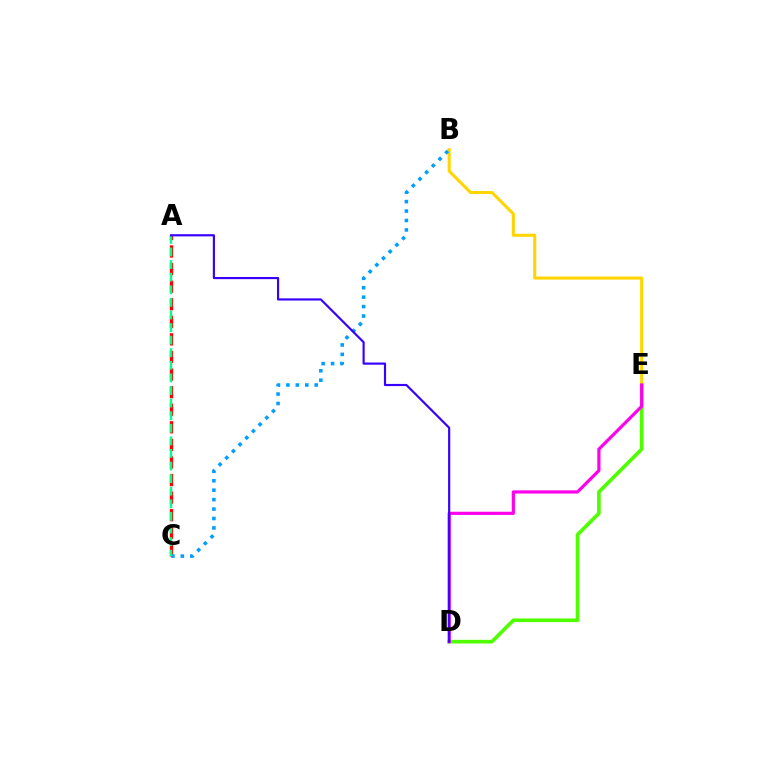{('A', 'C'): [{'color': '#ff0000', 'line_style': 'dashed', 'thickness': 2.39}, {'color': '#00ff86', 'line_style': 'dashed', 'thickness': 1.71}], ('D', 'E'): [{'color': '#4fff00', 'line_style': 'solid', 'thickness': 2.64}, {'color': '#ff00ed', 'line_style': 'solid', 'thickness': 2.3}], ('B', 'E'): [{'color': '#ffd500', 'line_style': 'solid', 'thickness': 2.21}], ('B', 'C'): [{'color': '#009eff', 'line_style': 'dotted', 'thickness': 2.56}], ('A', 'D'): [{'color': '#3700ff', 'line_style': 'solid', 'thickness': 1.56}]}